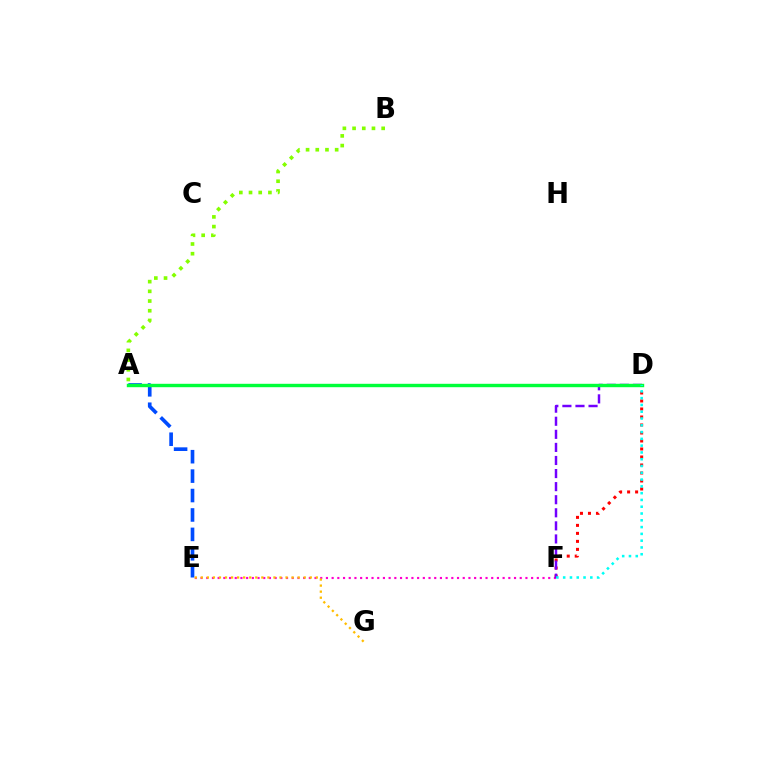{('E', 'F'): [{'color': '#ff00cf', 'line_style': 'dotted', 'thickness': 1.55}], ('D', 'F'): [{'color': '#ff0000', 'line_style': 'dotted', 'thickness': 2.17}, {'color': '#7200ff', 'line_style': 'dashed', 'thickness': 1.78}, {'color': '#00fff6', 'line_style': 'dotted', 'thickness': 1.84}], ('A', 'B'): [{'color': '#84ff00', 'line_style': 'dotted', 'thickness': 2.64}], ('A', 'E'): [{'color': '#004bff', 'line_style': 'dashed', 'thickness': 2.64}], ('A', 'D'): [{'color': '#00ff39', 'line_style': 'solid', 'thickness': 2.45}], ('E', 'G'): [{'color': '#ffbd00', 'line_style': 'dotted', 'thickness': 1.64}]}